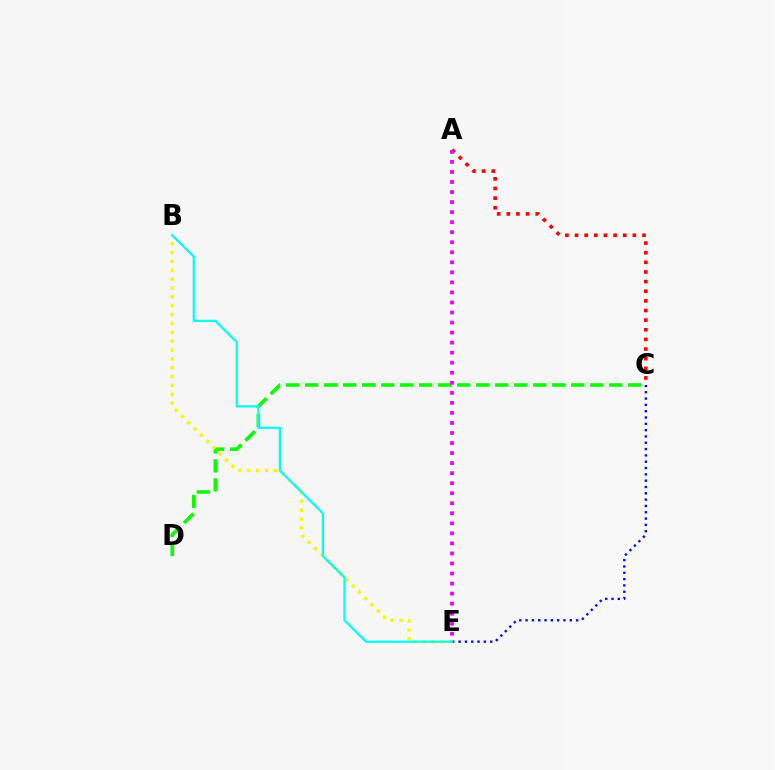{('A', 'C'): [{'color': '#ff0000', 'line_style': 'dotted', 'thickness': 2.62}], ('C', 'D'): [{'color': '#08ff00', 'line_style': 'dashed', 'thickness': 2.58}], ('B', 'E'): [{'color': '#fcf500', 'line_style': 'dotted', 'thickness': 2.41}, {'color': '#00fff6', 'line_style': 'solid', 'thickness': 1.6}], ('C', 'E'): [{'color': '#0010ff', 'line_style': 'dotted', 'thickness': 1.72}], ('A', 'E'): [{'color': '#ee00ff', 'line_style': 'dotted', 'thickness': 2.73}]}